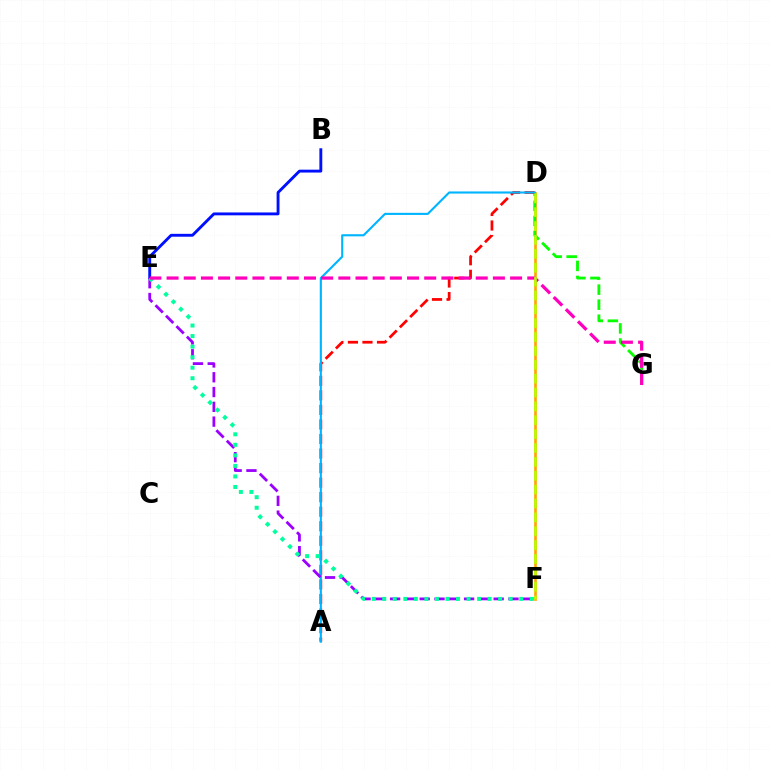{('D', 'F'): [{'color': '#ffa500', 'line_style': 'solid', 'thickness': 1.92}, {'color': '#b3ff00', 'line_style': 'dashed', 'thickness': 1.88}], ('D', 'G'): [{'color': '#08ff00', 'line_style': 'dashed', 'thickness': 2.04}], ('B', 'E'): [{'color': '#0010ff', 'line_style': 'solid', 'thickness': 2.07}], ('A', 'D'): [{'color': '#ff0000', 'line_style': 'dashed', 'thickness': 1.98}, {'color': '#00b5ff', 'line_style': 'solid', 'thickness': 1.52}], ('E', 'F'): [{'color': '#9b00ff', 'line_style': 'dashed', 'thickness': 2.01}, {'color': '#00ff9d', 'line_style': 'dotted', 'thickness': 2.86}], ('E', 'G'): [{'color': '#ff00bd', 'line_style': 'dashed', 'thickness': 2.33}]}